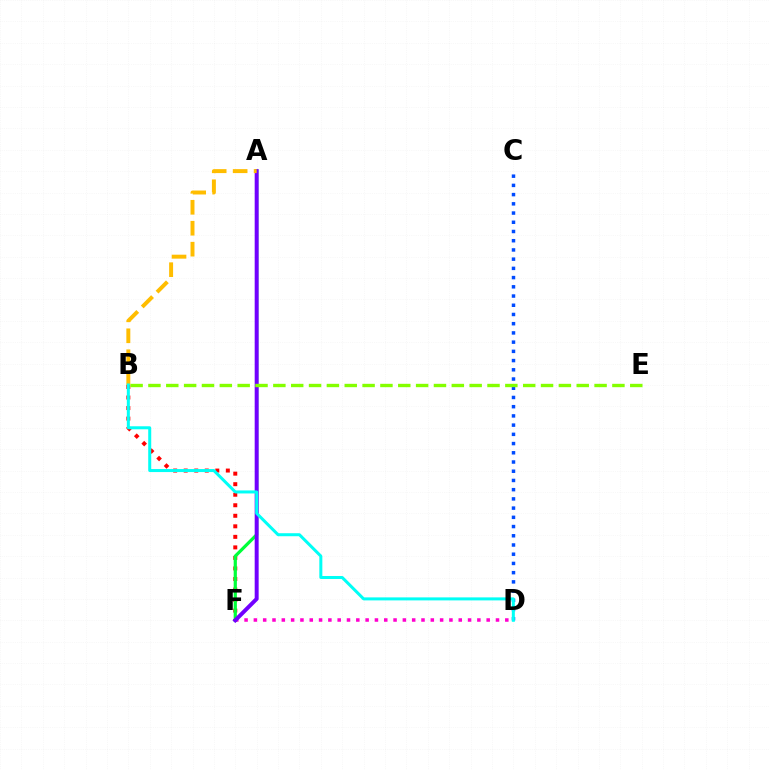{('B', 'F'): [{'color': '#ff0000', 'line_style': 'dotted', 'thickness': 2.86}], ('C', 'D'): [{'color': '#004bff', 'line_style': 'dotted', 'thickness': 2.51}], ('D', 'F'): [{'color': '#ff00cf', 'line_style': 'dotted', 'thickness': 2.53}], ('A', 'F'): [{'color': '#00ff39', 'line_style': 'solid', 'thickness': 2.31}, {'color': '#7200ff', 'line_style': 'solid', 'thickness': 2.85}], ('A', 'B'): [{'color': '#ffbd00', 'line_style': 'dashed', 'thickness': 2.85}], ('B', 'D'): [{'color': '#00fff6', 'line_style': 'solid', 'thickness': 2.17}], ('B', 'E'): [{'color': '#84ff00', 'line_style': 'dashed', 'thickness': 2.42}]}